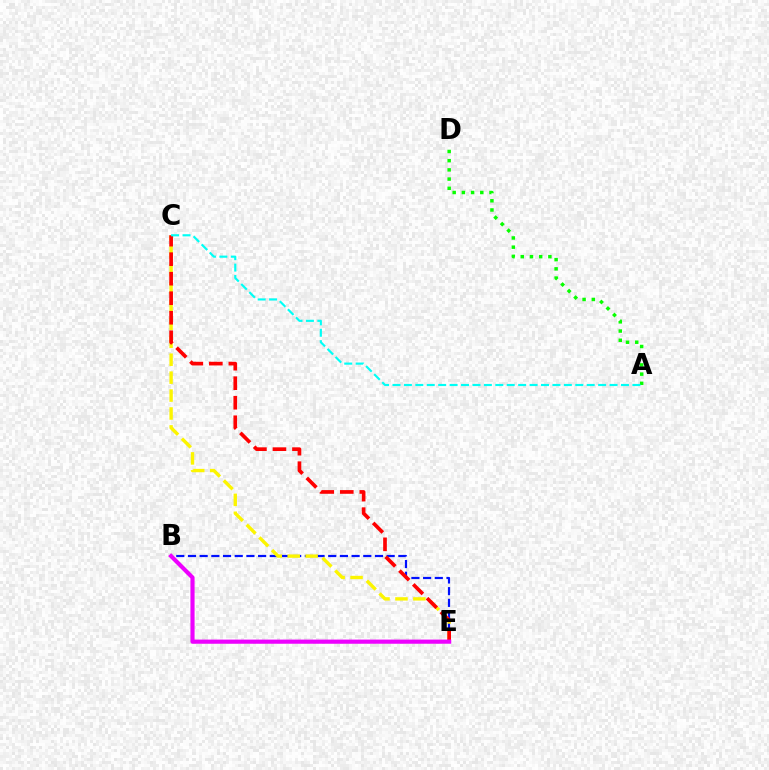{('B', 'E'): [{'color': '#0010ff', 'line_style': 'dashed', 'thickness': 1.59}, {'color': '#ee00ff', 'line_style': 'solid', 'thickness': 2.99}], ('C', 'E'): [{'color': '#fcf500', 'line_style': 'dashed', 'thickness': 2.44}, {'color': '#ff0000', 'line_style': 'dashed', 'thickness': 2.65}], ('A', 'D'): [{'color': '#08ff00', 'line_style': 'dotted', 'thickness': 2.5}], ('A', 'C'): [{'color': '#00fff6', 'line_style': 'dashed', 'thickness': 1.55}]}